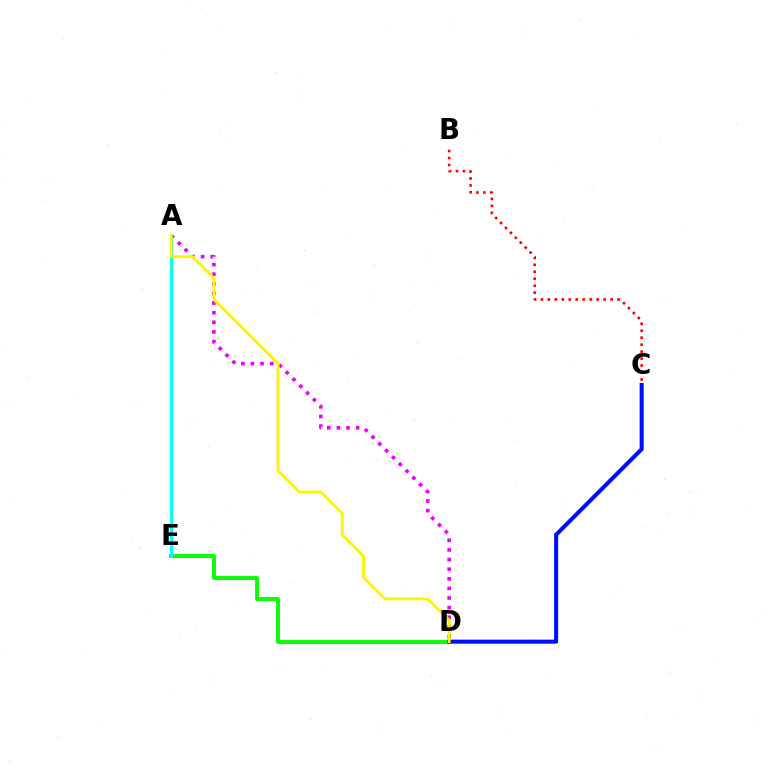{('D', 'E'): [{'color': '#08ff00', 'line_style': 'solid', 'thickness': 2.81}], ('A', 'D'): [{'color': '#ee00ff', 'line_style': 'dotted', 'thickness': 2.61}, {'color': '#fcf500', 'line_style': 'solid', 'thickness': 2.03}], ('C', 'D'): [{'color': '#0010ff', 'line_style': 'solid', 'thickness': 2.92}], ('A', 'E'): [{'color': '#00fff6', 'line_style': 'solid', 'thickness': 2.14}], ('B', 'C'): [{'color': '#ff0000', 'line_style': 'dotted', 'thickness': 1.89}]}